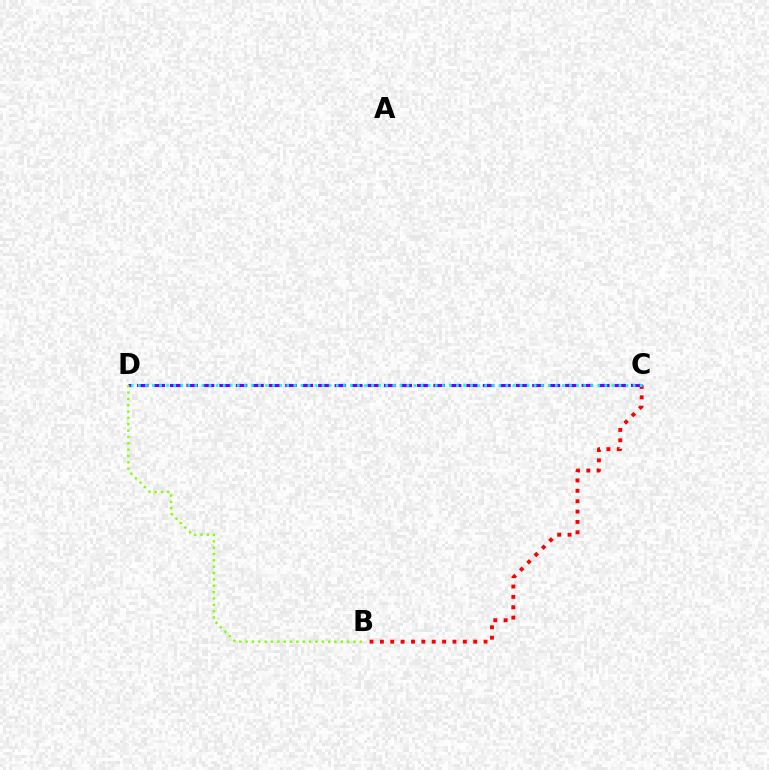{('B', 'C'): [{'color': '#ff0000', 'line_style': 'dotted', 'thickness': 2.82}], ('C', 'D'): [{'color': '#7200ff', 'line_style': 'dashed', 'thickness': 2.24}, {'color': '#00fff6', 'line_style': 'dotted', 'thickness': 1.92}], ('B', 'D'): [{'color': '#84ff00', 'line_style': 'dotted', 'thickness': 1.72}]}